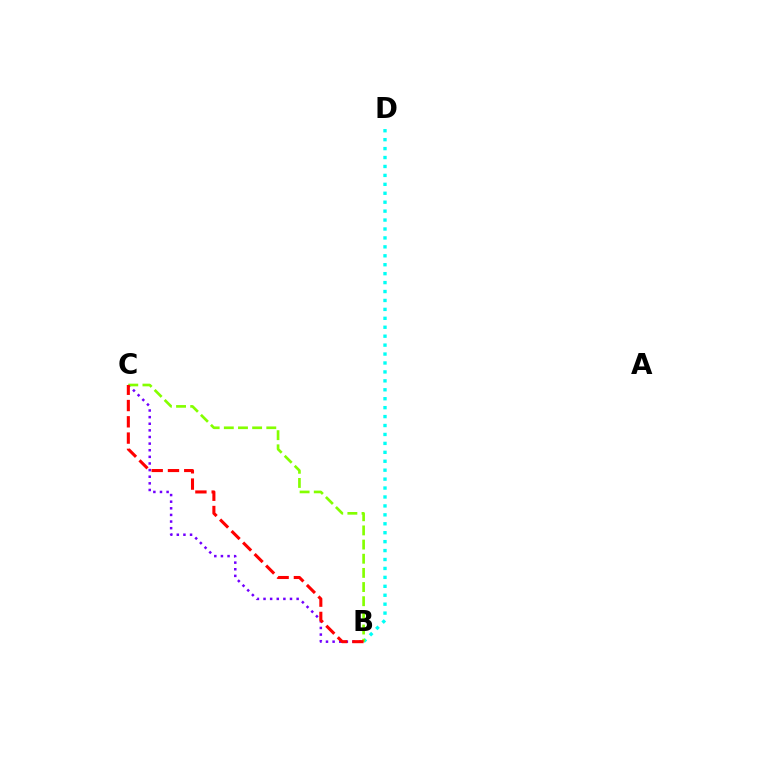{('B', 'D'): [{'color': '#00fff6', 'line_style': 'dotted', 'thickness': 2.43}], ('B', 'C'): [{'color': '#7200ff', 'line_style': 'dotted', 'thickness': 1.8}, {'color': '#84ff00', 'line_style': 'dashed', 'thickness': 1.92}, {'color': '#ff0000', 'line_style': 'dashed', 'thickness': 2.21}]}